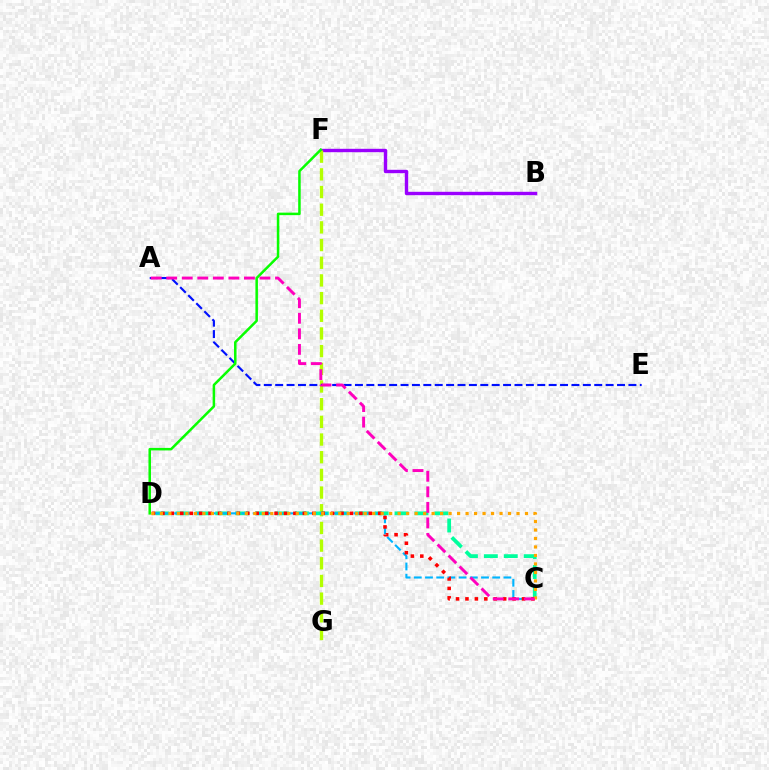{('B', 'F'): [{'color': '#9b00ff', 'line_style': 'solid', 'thickness': 2.44}], ('F', 'G'): [{'color': '#b3ff00', 'line_style': 'dashed', 'thickness': 2.4}], ('A', 'E'): [{'color': '#0010ff', 'line_style': 'dashed', 'thickness': 1.55}], ('D', 'F'): [{'color': '#08ff00', 'line_style': 'solid', 'thickness': 1.81}], ('C', 'D'): [{'color': '#00ff9d', 'line_style': 'dashed', 'thickness': 2.71}, {'color': '#00b5ff', 'line_style': 'dashed', 'thickness': 1.52}, {'color': '#ff0000', 'line_style': 'dotted', 'thickness': 2.56}, {'color': '#ffa500', 'line_style': 'dotted', 'thickness': 2.31}], ('A', 'C'): [{'color': '#ff00bd', 'line_style': 'dashed', 'thickness': 2.11}]}